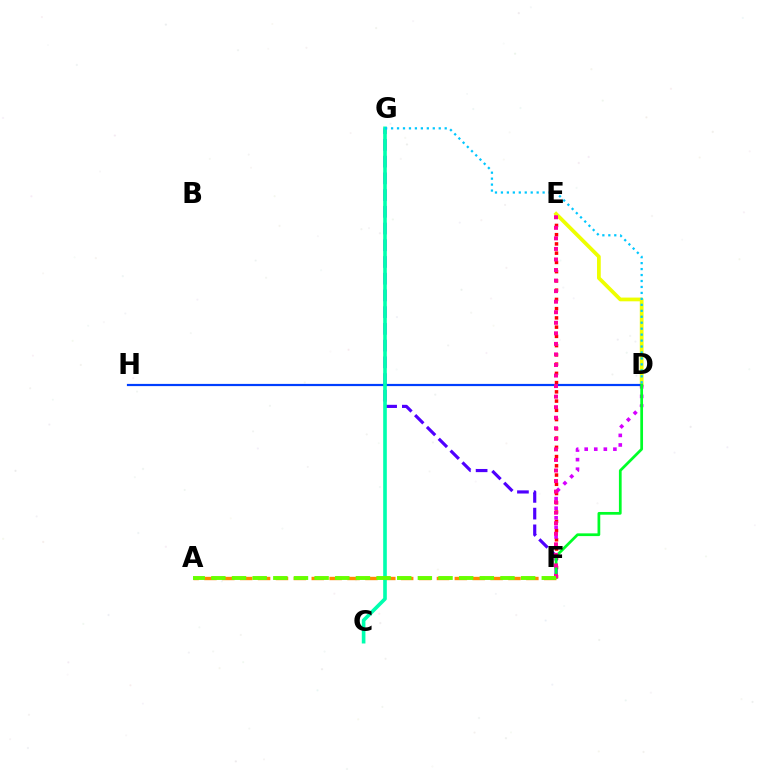{('E', 'F'): [{'color': '#ff0000', 'line_style': 'dotted', 'thickness': 2.51}, {'color': '#ff00a0', 'line_style': 'dotted', 'thickness': 2.87}], ('D', 'E'): [{'color': '#eeff00', 'line_style': 'solid', 'thickness': 2.69}], ('F', 'G'): [{'color': '#4f00ff', 'line_style': 'dashed', 'thickness': 2.27}], ('D', 'F'): [{'color': '#d600ff', 'line_style': 'dotted', 'thickness': 2.6}, {'color': '#00ff27', 'line_style': 'solid', 'thickness': 1.97}], ('D', 'H'): [{'color': '#003fff', 'line_style': 'solid', 'thickness': 1.59}], ('A', 'F'): [{'color': '#ff8800', 'line_style': 'dashed', 'thickness': 2.43}, {'color': '#66ff00', 'line_style': 'dashed', 'thickness': 2.81}], ('C', 'G'): [{'color': '#00ffaf', 'line_style': 'solid', 'thickness': 2.61}], ('D', 'G'): [{'color': '#00c7ff', 'line_style': 'dotted', 'thickness': 1.62}]}